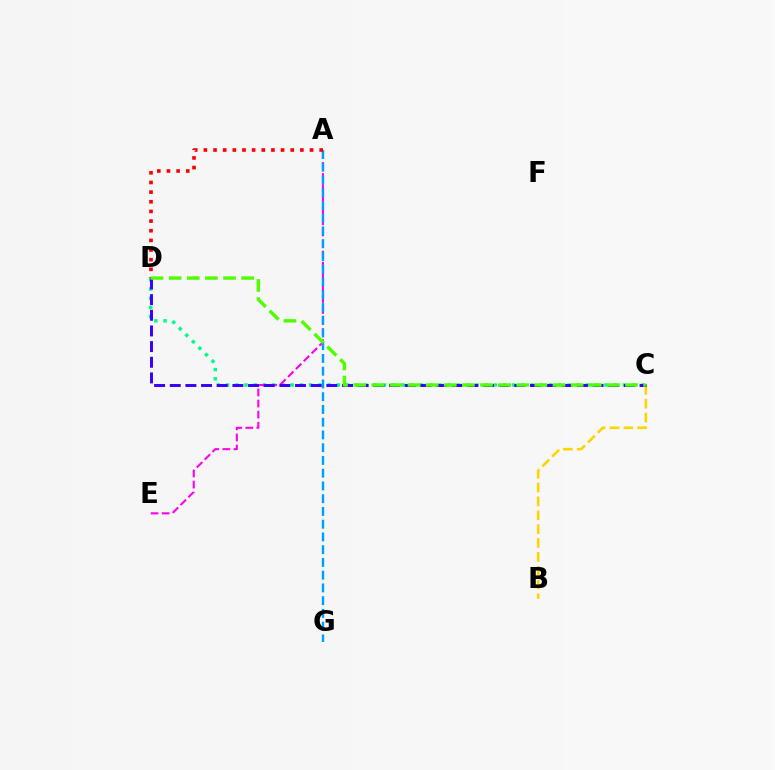{('B', 'C'): [{'color': '#ffd500', 'line_style': 'dashed', 'thickness': 1.88}], ('C', 'D'): [{'color': '#00ff86', 'line_style': 'dotted', 'thickness': 2.51}, {'color': '#3700ff', 'line_style': 'dashed', 'thickness': 2.13}, {'color': '#4fff00', 'line_style': 'dashed', 'thickness': 2.46}], ('A', 'E'): [{'color': '#ff00ed', 'line_style': 'dashed', 'thickness': 1.51}], ('A', 'G'): [{'color': '#009eff', 'line_style': 'dashed', 'thickness': 1.73}], ('A', 'D'): [{'color': '#ff0000', 'line_style': 'dotted', 'thickness': 2.62}]}